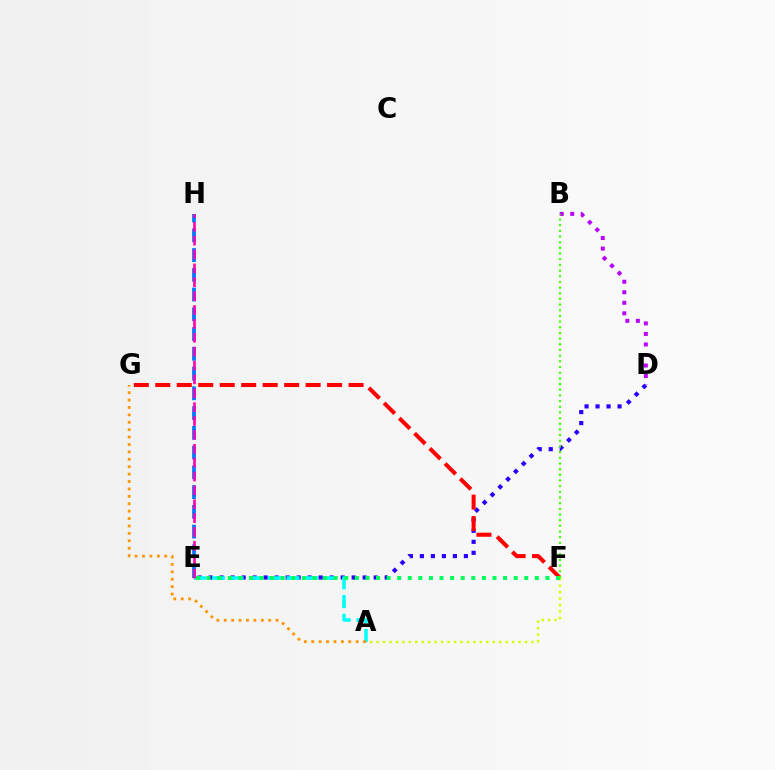{('D', 'E'): [{'color': '#2500ff', 'line_style': 'dotted', 'thickness': 2.99}], ('F', 'G'): [{'color': '#ff0000', 'line_style': 'dashed', 'thickness': 2.92}], ('A', 'F'): [{'color': '#d1ff00', 'line_style': 'dotted', 'thickness': 1.75}], ('A', 'E'): [{'color': '#00fff6', 'line_style': 'dashed', 'thickness': 2.53}], ('E', 'H'): [{'color': '#0074ff', 'line_style': 'dashed', 'thickness': 2.68}, {'color': '#ff00ac', 'line_style': 'dashed', 'thickness': 1.88}], ('B', 'D'): [{'color': '#b900ff', 'line_style': 'dotted', 'thickness': 2.86}], ('E', 'F'): [{'color': '#00ff5c', 'line_style': 'dotted', 'thickness': 2.88}], ('B', 'F'): [{'color': '#3dff00', 'line_style': 'dotted', 'thickness': 1.54}], ('A', 'G'): [{'color': '#ff9400', 'line_style': 'dotted', 'thickness': 2.01}]}